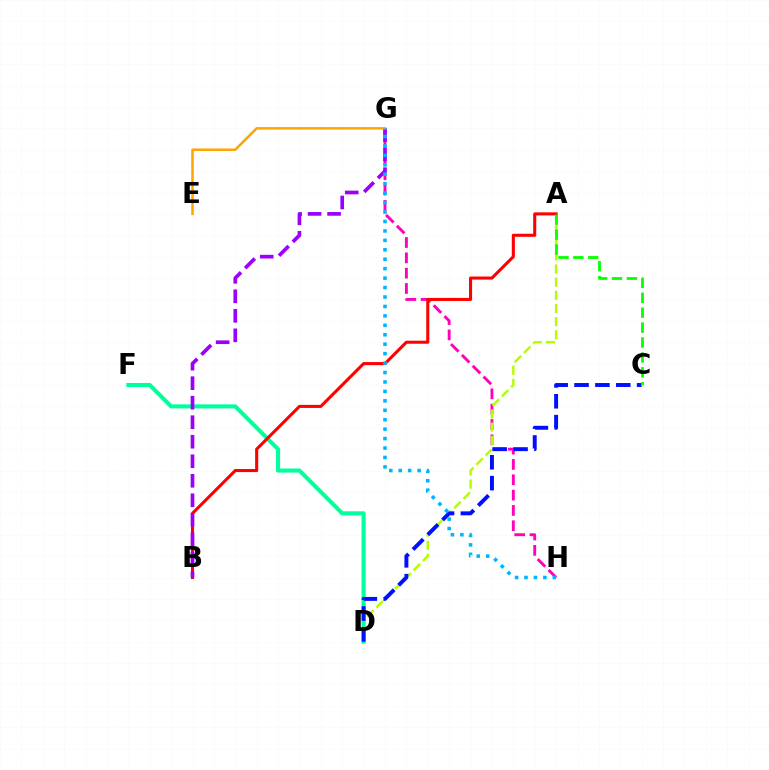{('G', 'H'): [{'color': '#ff00bd', 'line_style': 'dashed', 'thickness': 2.08}, {'color': '#00b5ff', 'line_style': 'dotted', 'thickness': 2.56}], ('A', 'D'): [{'color': '#b3ff00', 'line_style': 'dashed', 'thickness': 1.79}], ('D', 'F'): [{'color': '#00ff9d', 'line_style': 'solid', 'thickness': 2.94}], ('A', 'B'): [{'color': '#ff0000', 'line_style': 'solid', 'thickness': 2.21}], ('C', 'D'): [{'color': '#0010ff', 'line_style': 'dashed', 'thickness': 2.83}], ('B', 'G'): [{'color': '#9b00ff', 'line_style': 'dashed', 'thickness': 2.65}], ('A', 'C'): [{'color': '#08ff00', 'line_style': 'dashed', 'thickness': 2.03}], ('E', 'G'): [{'color': '#ffa500', 'line_style': 'solid', 'thickness': 1.82}]}